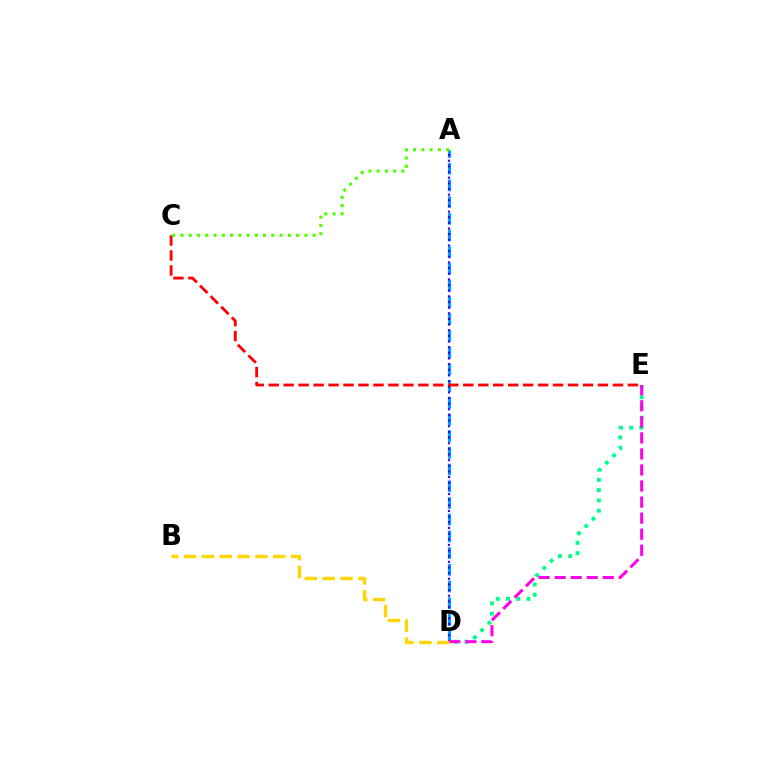{('D', 'E'): [{'color': '#00ff86', 'line_style': 'dotted', 'thickness': 2.79}, {'color': '#ff00ed', 'line_style': 'dashed', 'thickness': 2.18}], ('A', 'D'): [{'color': '#009eff', 'line_style': 'dashed', 'thickness': 2.27}, {'color': '#3700ff', 'line_style': 'dotted', 'thickness': 1.53}], ('C', 'E'): [{'color': '#ff0000', 'line_style': 'dashed', 'thickness': 2.03}], ('A', 'C'): [{'color': '#4fff00', 'line_style': 'dotted', 'thickness': 2.24}], ('B', 'D'): [{'color': '#ffd500', 'line_style': 'dashed', 'thickness': 2.43}]}